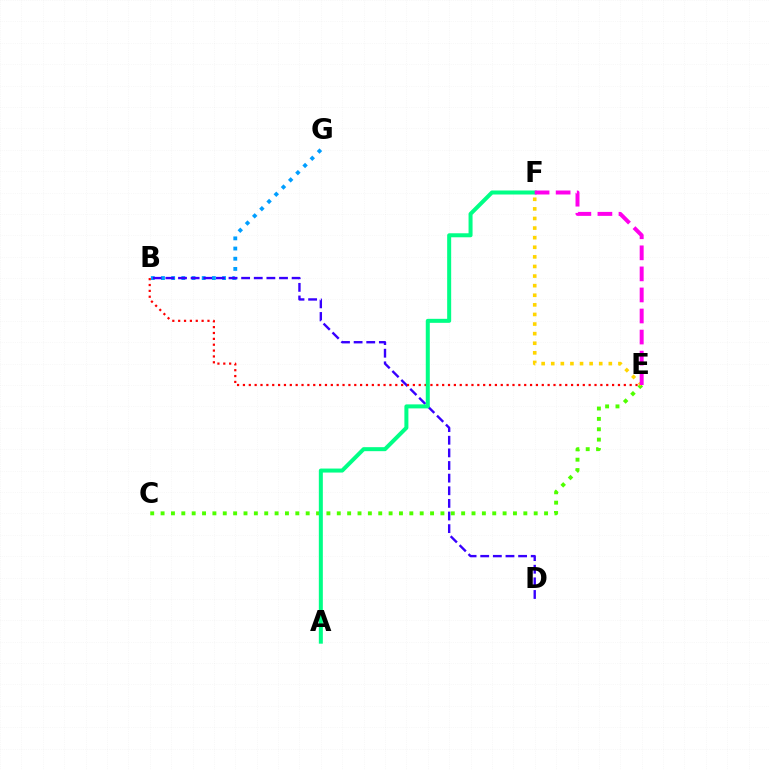{('B', 'G'): [{'color': '#009eff', 'line_style': 'dotted', 'thickness': 2.77}], ('B', 'D'): [{'color': '#3700ff', 'line_style': 'dashed', 'thickness': 1.72}], ('B', 'E'): [{'color': '#ff0000', 'line_style': 'dotted', 'thickness': 1.59}], ('C', 'E'): [{'color': '#4fff00', 'line_style': 'dotted', 'thickness': 2.82}], ('E', 'F'): [{'color': '#ffd500', 'line_style': 'dotted', 'thickness': 2.61}, {'color': '#ff00ed', 'line_style': 'dashed', 'thickness': 2.86}], ('A', 'F'): [{'color': '#00ff86', 'line_style': 'solid', 'thickness': 2.89}]}